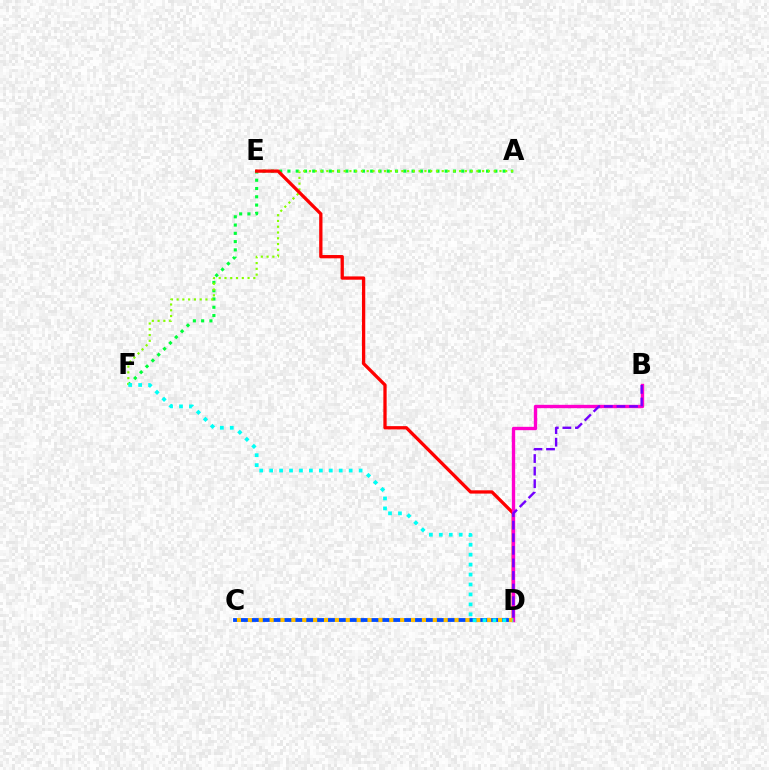{('A', 'F'): [{'color': '#00ff39', 'line_style': 'dotted', 'thickness': 2.25}, {'color': '#84ff00', 'line_style': 'dotted', 'thickness': 1.57}], ('C', 'D'): [{'color': '#004bff', 'line_style': 'solid', 'thickness': 2.76}, {'color': '#ffbd00', 'line_style': 'dotted', 'thickness': 2.96}], ('D', 'E'): [{'color': '#ff0000', 'line_style': 'solid', 'thickness': 2.37}], ('B', 'D'): [{'color': '#ff00cf', 'line_style': 'solid', 'thickness': 2.41}, {'color': '#7200ff', 'line_style': 'dashed', 'thickness': 1.71}], ('D', 'F'): [{'color': '#00fff6', 'line_style': 'dotted', 'thickness': 2.7}]}